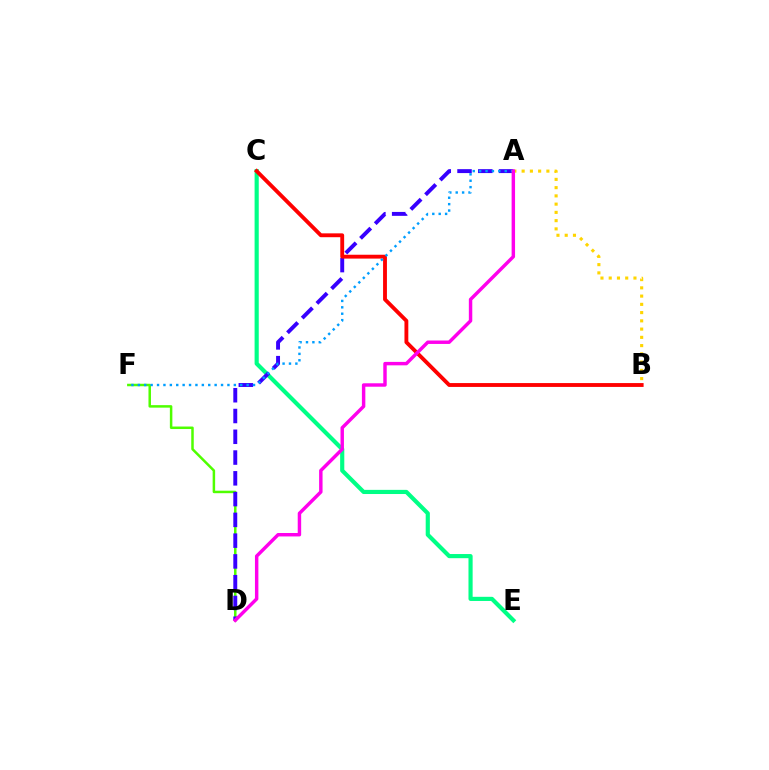{('A', 'B'): [{'color': '#ffd500', 'line_style': 'dotted', 'thickness': 2.24}], ('D', 'F'): [{'color': '#4fff00', 'line_style': 'solid', 'thickness': 1.8}], ('C', 'E'): [{'color': '#00ff86', 'line_style': 'solid', 'thickness': 2.99}], ('A', 'D'): [{'color': '#3700ff', 'line_style': 'dashed', 'thickness': 2.82}, {'color': '#ff00ed', 'line_style': 'solid', 'thickness': 2.48}], ('B', 'C'): [{'color': '#ff0000', 'line_style': 'solid', 'thickness': 2.78}], ('A', 'F'): [{'color': '#009eff', 'line_style': 'dotted', 'thickness': 1.74}]}